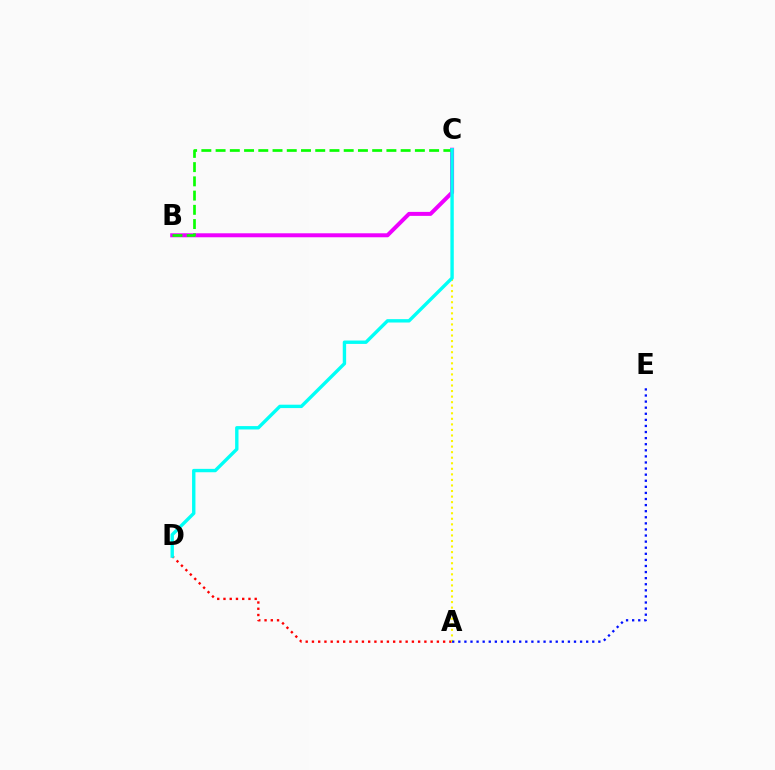{('B', 'C'): [{'color': '#ee00ff', 'line_style': 'solid', 'thickness': 2.87}, {'color': '#08ff00', 'line_style': 'dashed', 'thickness': 1.93}], ('A', 'D'): [{'color': '#ff0000', 'line_style': 'dotted', 'thickness': 1.7}], ('A', 'C'): [{'color': '#fcf500', 'line_style': 'dotted', 'thickness': 1.51}], ('A', 'E'): [{'color': '#0010ff', 'line_style': 'dotted', 'thickness': 1.65}], ('C', 'D'): [{'color': '#00fff6', 'line_style': 'solid', 'thickness': 2.43}]}